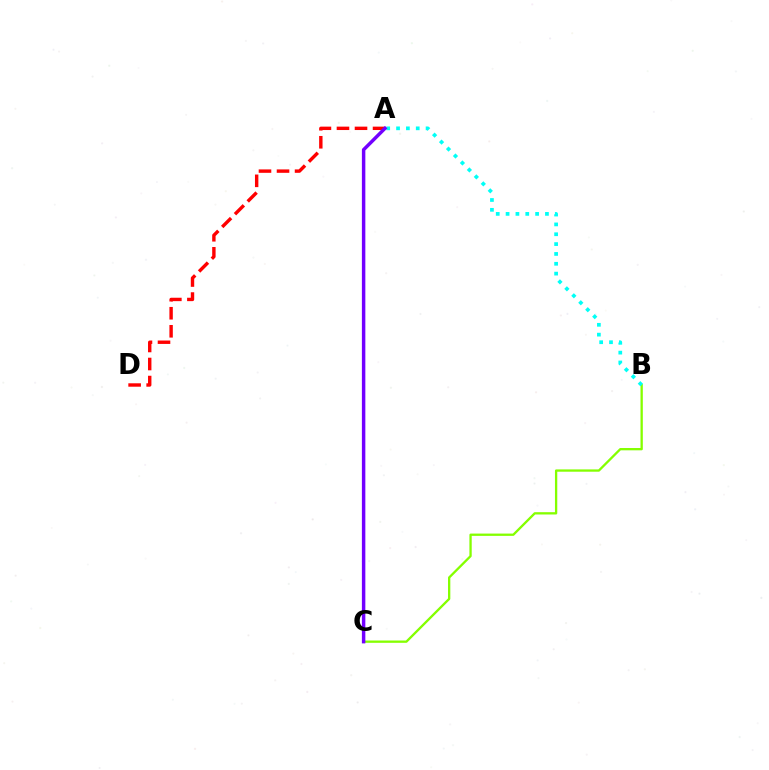{('A', 'D'): [{'color': '#ff0000', 'line_style': 'dashed', 'thickness': 2.45}], ('B', 'C'): [{'color': '#84ff00', 'line_style': 'solid', 'thickness': 1.66}], ('A', 'B'): [{'color': '#00fff6', 'line_style': 'dotted', 'thickness': 2.67}], ('A', 'C'): [{'color': '#7200ff', 'line_style': 'solid', 'thickness': 2.49}]}